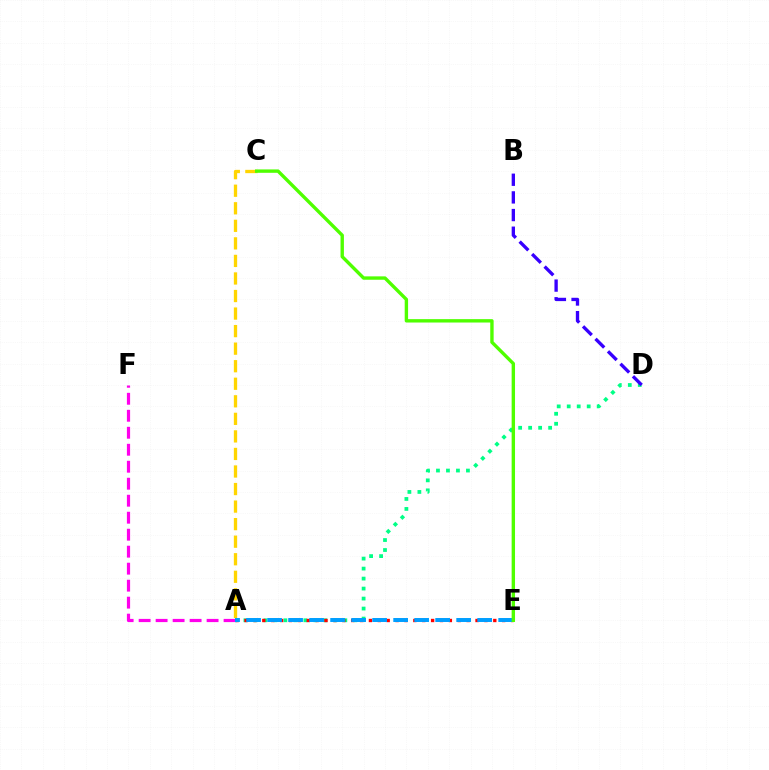{('A', 'C'): [{'color': '#ffd500', 'line_style': 'dashed', 'thickness': 2.38}], ('A', 'F'): [{'color': '#ff00ed', 'line_style': 'dashed', 'thickness': 2.31}], ('A', 'D'): [{'color': '#00ff86', 'line_style': 'dotted', 'thickness': 2.71}], ('A', 'E'): [{'color': '#ff0000', 'line_style': 'dotted', 'thickness': 2.41}, {'color': '#009eff', 'line_style': 'dashed', 'thickness': 2.85}], ('B', 'D'): [{'color': '#3700ff', 'line_style': 'dashed', 'thickness': 2.4}], ('C', 'E'): [{'color': '#4fff00', 'line_style': 'solid', 'thickness': 2.44}]}